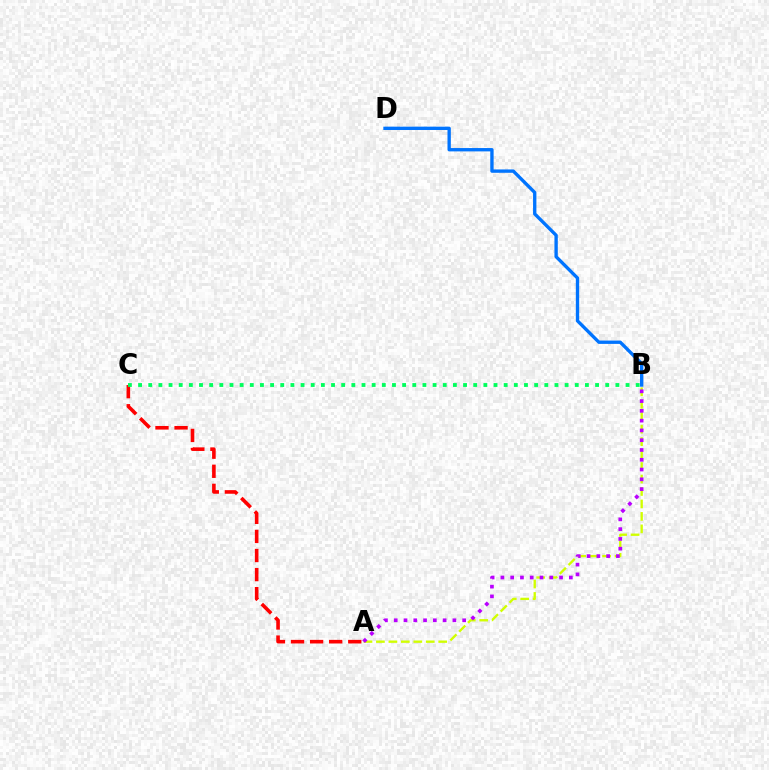{('A', 'C'): [{'color': '#ff0000', 'line_style': 'dashed', 'thickness': 2.59}], ('A', 'B'): [{'color': '#d1ff00', 'line_style': 'dashed', 'thickness': 1.69}, {'color': '#b900ff', 'line_style': 'dotted', 'thickness': 2.66}], ('B', 'D'): [{'color': '#0074ff', 'line_style': 'solid', 'thickness': 2.41}], ('B', 'C'): [{'color': '#00ff5c', 'line_style': 'dotted', 'thickness': 2.76}]}